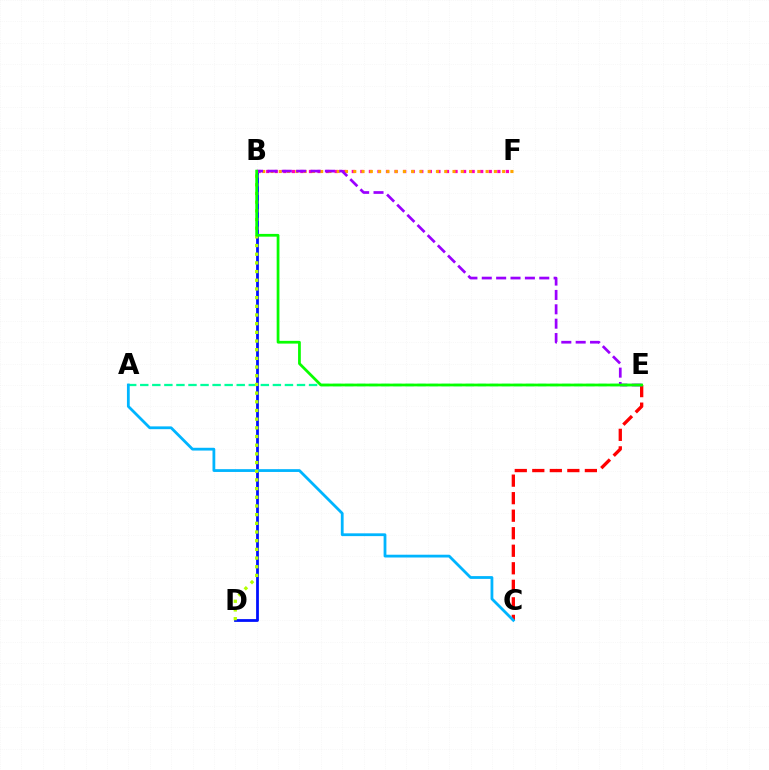{('C', 'E'): [{'color': '#ff0000', 'line_style': 'dashed', 'thickness': 2.38}], ('A', 'E'): [{'color': '#00ff9d', 'line_style': 'dashed', 'thickness': 1.64}], ('B', 'D'): [{'color': '#0010ff', 'line_style': 'solid', 'thickness': 2.0}, {'color': '#b3ff00', 'line_style': 'dotted', 'thickness': 2.36}], ('A', 'C'): [{'color': '#00b5ff', 'line_style': 'solid', 'thickness': 2.01}], ('B', 'F'): [{'color': '#ff00bd', 'line_style': 'dotted', 'thickness': 2.33}, {'color': '#ffa500', 'line_style': 'dotted', 'thickness': 2.25}], ('B', 'E'): [{'color': '#9b00ff', 'line_style': 'dashed', 'thickness': 1.95}, {'color': '#08ff00', 'line_style': 'solid', 'thickness': 1.98}]}